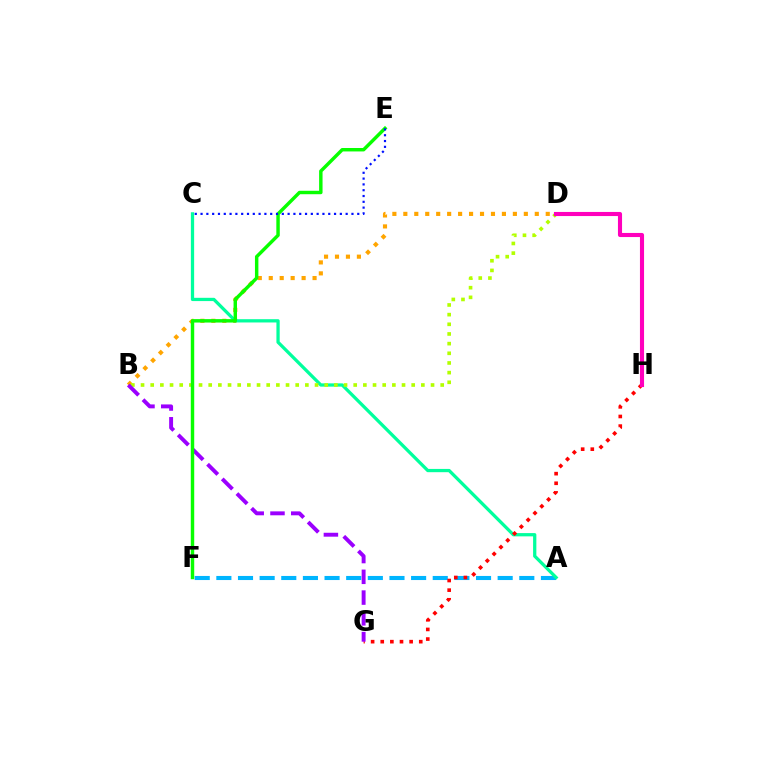{('A', 'F'): [{'color': '#00b5ff', 'line_style': 'dashed', 'thickness': 2.94}], ('B', 'D'): [{'color': '#ffa500', 'line_style': 'dotted', 'thickness': 2.98}, {'color': '#b3ff00', 'line_style': 'dotted', 'thickness': 2.63}], ('A', 'C'): [{'color': '#00ff9d', 'line_style': 'solid', 'thickness': 2.35}], ('G', 'H'): [{'color': '#ff0000', 'line_style': 'dotted', 'thickness': 2.62}], ('B', 'G'): [{'color': '#9b00ff', 'line_style': 'dashed', 'thickness': 2.82}], ('E', 'F'): [{'color': '#08ff00', 'line_style': 'solid', 'thickness': 2.47}], ('C', 'E'): [{'color': '#0010ff', 'line_style': 'dotted', 'thickness': 1.58}], ('D', 'H'): [{'color': '#ff00bd', 'line_style': 'solid', 'thickness': 2.96}]}